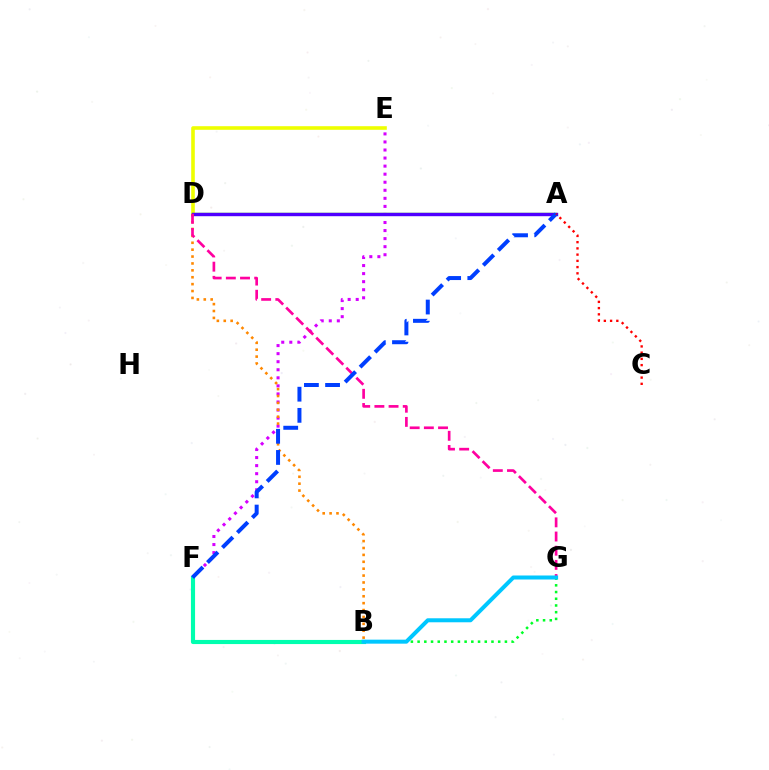{('B', 'G'): [{'color': '#00ff27', 'line_style': 'dotted', 'thickness': 1.82}, {'color': '#00c7ff', 'line_style': 'solid', 'thickness': 2.89}], ('E', 'F'): [{'color': '#d600ff', 'line_style': 'dotted', 'thickness': 2.19}], ('D', 'E'): [{'color': '#eeff00', 'line_style': 'solid', 'thickness': 2.6}], ('A', 'D'): [{'color': '#66ff00', 'line_style': 'solid', 'thickness': 1.74}, {'color': '#4f00ff', 'line_style': 'solid', 'thickness': 2.45}], ('B', 'F'): [{'color': '#00ffaf', 'line_style': 'solid', 'thickness': 2.97}], ('B', 'D'): [{'color': '#ff8800', 'line_style': 'dotted', 'thickness': 1.87}], ('D', 'G'): [{'color': '#ff00a0', 'line_style': 'dashed', 'thickness': 1.93}], ('A', 'F'): [{'color': '#003fff', 'line_style': 'dashed', 'thickness': 2.87}], ('A', 'C'): [{'color': '#ff0000', 'line_style': 'dotted', 'thickness': 1.69}]}